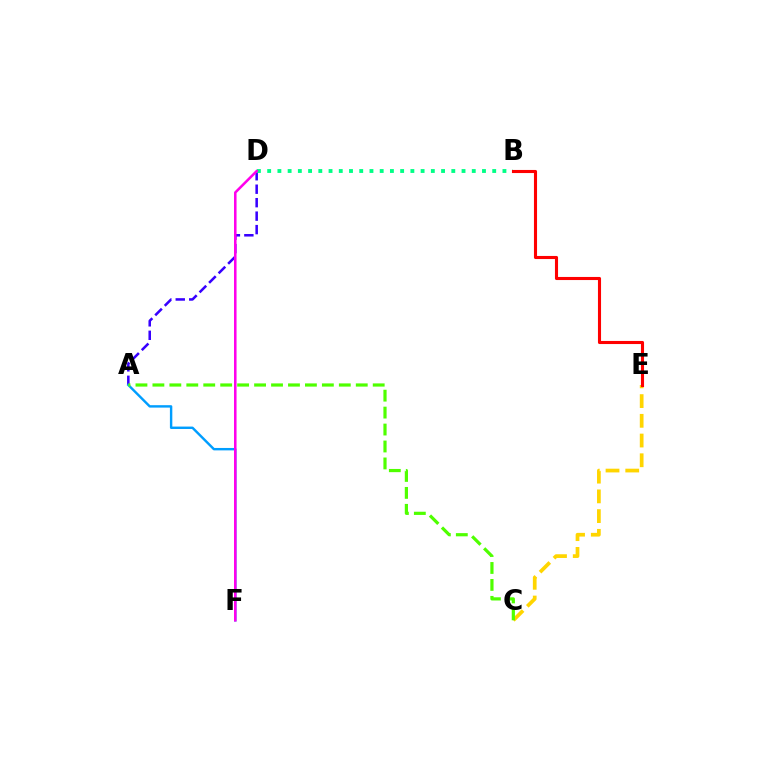{('C', 'E'): [{'color': '#ffd500', 'line_style': 'dashed', 'thickness': 2.68}], ('A', 'D'): [{'color': '#3700ff', 'line_style': 'dashed', 'thickness': 1.83}], ('A', 'F'): [{'color': '#009eff', 'line_style': 'solid', 'thickness': 1.74}], ('B', 'D'): [{'color': '#00ff86', 'line_style': 'dotted', 'thickness': 2.78}], ('B', 'E'): [{'color': '#ff0000', 'line_style': 'solid', 'thickness': 2.23}], ('D', 'F'): [{'color': '#ff00ed', 'line_style': 'solid', 'thickness': 1.83}], ('A', 'C'): [{'color': '#4fff00', 'line_style': 'dashed', 'thickness': 2.3}]}